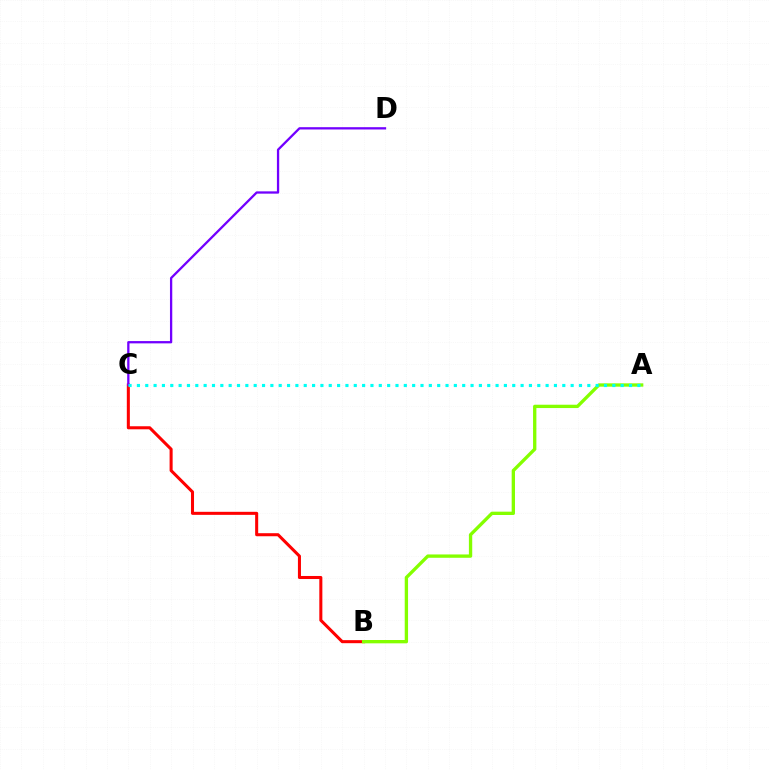{('B', 'C'): [{'color': '#ff0000', 'line_style': 'solid', 'thickness': 2.19}], ('A', 'B'): [{'color': '#84ff00', 'line_style': 'solid', 'thickness': 2.4}], ('C', 'D'): [{'color': '#7200ff', 'line_style': 'solid', 'thickness': 1.65}], ('A', 'C'): [{'color': '#00fff6', 'line_style': 'dotted', 'thickness': 2.27}]}